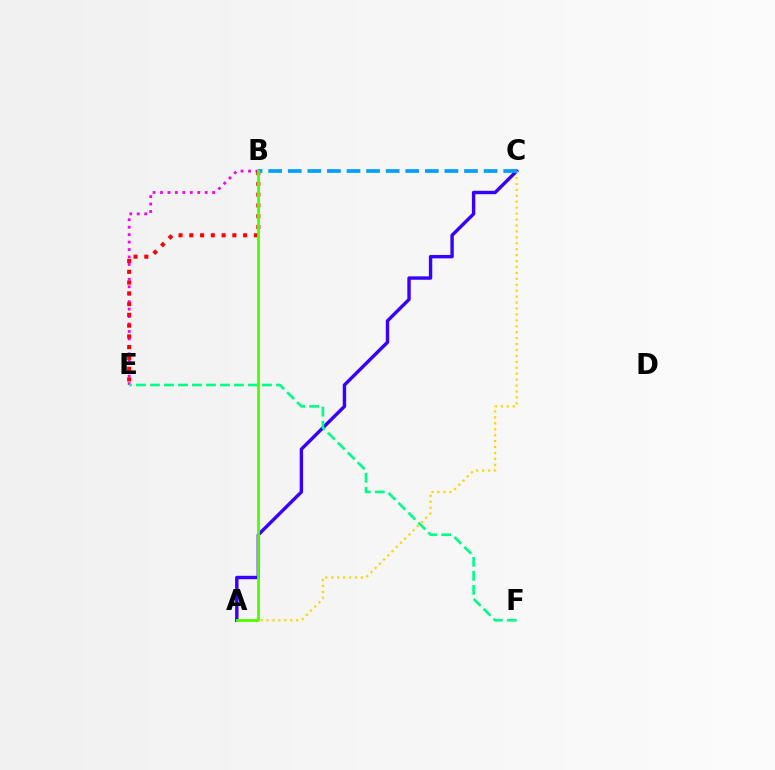{('B', 'E'): [{'color': '#ff00ed', 'line_style': 'dotted', 'thickness': 2.02}, {'color': '#ff0000', 'line_style': 'dotted', 'thickness': 2.92}], ('A', 'C'): [{'color': '#3700ff', 'line_style': 'solid', 'thickness': 2.45}, {'color': '#ffd500', 'line_style': 'dotted', 'thickness': 1.61}], ('E', 'F'): [{'color': '#00ff86', 'line_style': 'dashed', 'thickness': 1.9}], ('B', 'C'): [{'color': '#009eff', 'line_style': 'dashed', 'thickness': 2.66}], ('A', 'B'): [{'color': '#4fff00', 'line_style': 'solid', 'thickness': 2.02}]}